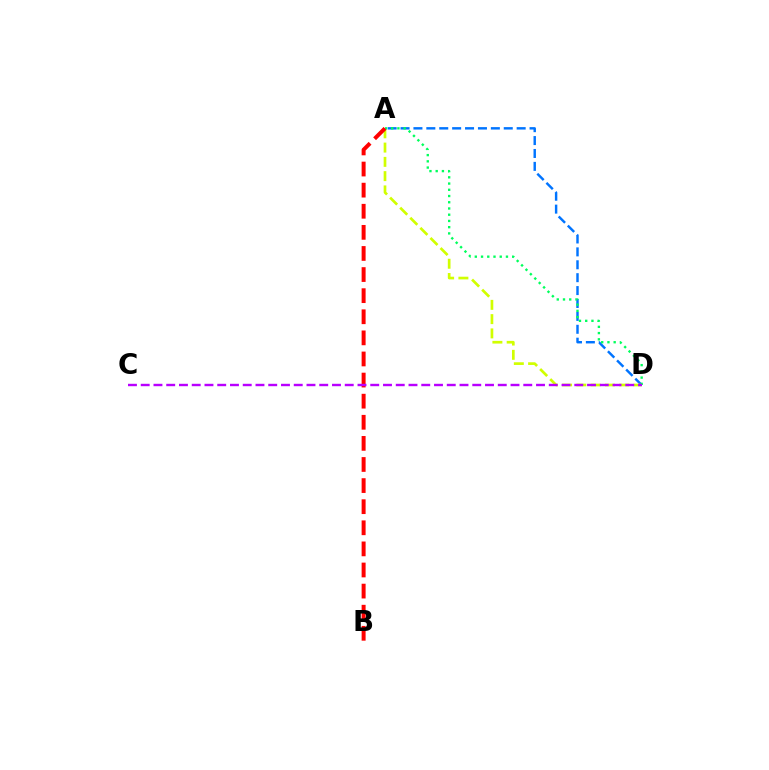{('A', 'D'): [{'color': '#0074ff', 'line_style': 'dashed', 'thickness': 1.75}, {'color': '#d1ff00', 'line_style': 'dashed', 'thickness': 1.94}, {'color': '#00ff5c', 'line_style': 'dotted', 'thickness': 1.69}], ('A', 'B'): [{'color': '#ff0000', 'line_style': 'dashed', 'thickness': 2.87}], ('C', 'D'): [{'color': '#b900ff', 'line_style': 'dashed', 'thickness': 1.73}]}